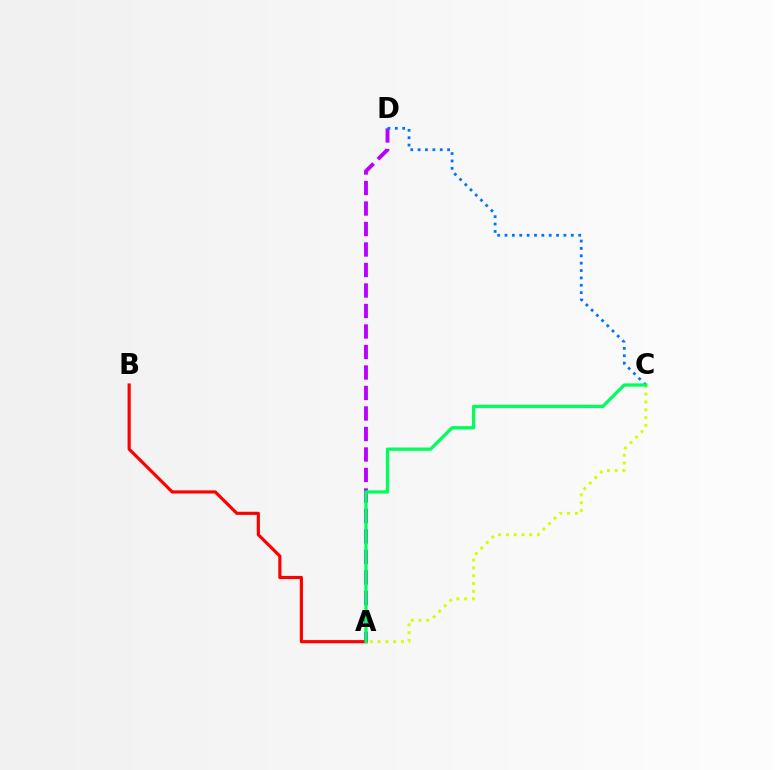{('A', 'D'): [{'color': '#b900ff', 'line_style': 'dashed', 'thickness': 2.78}], ('A', 'C'): [{'color': '#d1ff00', 'line_style': 'dotted', 'thickness': 2.11}, {'color': '#00ff5c', 'line_style': 'solid', 'thickness': 2.37}], ('A', 'B'): [{'color': '#ff0000', 'line_style': 'solid', 'thickness': 2.27}], ('C', 'D'): [{'color': '#0074ff', 'line_style': 'dotted', 'thickness': 2.0}]}